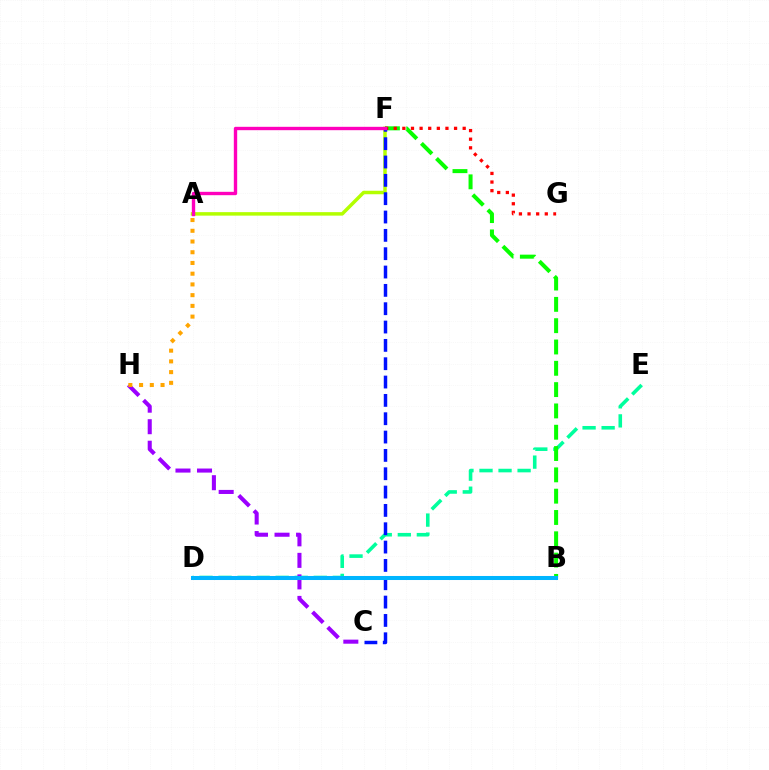{('D', 'E'): [{'color': '#00ff9d', 'line_style': 'dashed', 'thickness': 2.59}], ('A', 'F'): [{'color': '#b3ff00', 'line_style': 'solid', 'thickness': 2.51}, {'color': '#ff00bd', 'line_style': 'solid', 'thickness': 2.42}], ('C', 'H'): [{'color': '#9b00ff', 'line_style': 'dashed', 'thickness': 2.92}], ('B', 'F'): [{'color': '#08ff00', 'line_style': 'dashed', 'thickness': 2.9}], ('F', 'G'): [{'color': '#ff0000', 'line_style': 'dotted', 'thickness': 2.34}], ('C', 'F'): [{'color': '#0010ff', 'line_style': 'dashed', 'thickness': 2.49}], ('A', 'H'): [{'color': '#ffa500', 'line_style': 'dotted', 'thickness': 2.91}], ('B', 'D'): [{'color': '#00b5ff', 'line_style': 'solid', 'thickness': 2.9}]}